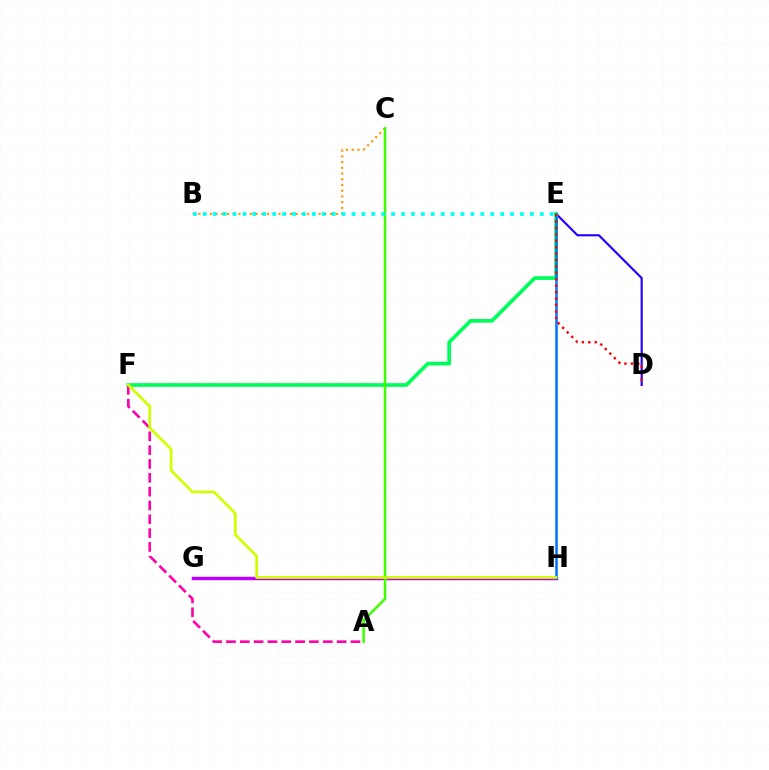{('B', 'C'): [{'color': '#ff9400', 'line_style': 'dotted', 'thickness': 1.55}], ('G', 'H'): [{'color': '#b900ff', 'line_style': 'solid', 'thickness': 2.5}], ('D', 'E'): [{'color': '#2500ff', 'line_style': 'solid', 'thickness': 1.55}, {'color': '#ff0000', 'line_style': 'dotted', 'thickness': 1.75}], ('E', 'F'): [{'color': '#00ff5c', 'line_style': 'solid', 'thickness': 2.69}], ('A', 'F'): [{'color': '#ff00ac', 'line_style': 'dashed', 'thickness': 1.88}], ('E', 'H'): [{'color': '#0074ff', 'line_style': 'solid', 'thickness': 1.82}], ('A', 'C'): [{'color': '#3dff00', 'line_style': 'solid', 'thickness': 1.82}], ('F', 'H'): [{'color': '#d1ff00', 'line_style': 'solid', 'thickness': 1.95}], ('B', 'E'): [{'color': '#00fff6', 'line_style': 'dotted', 'thickness': 2.69}]}